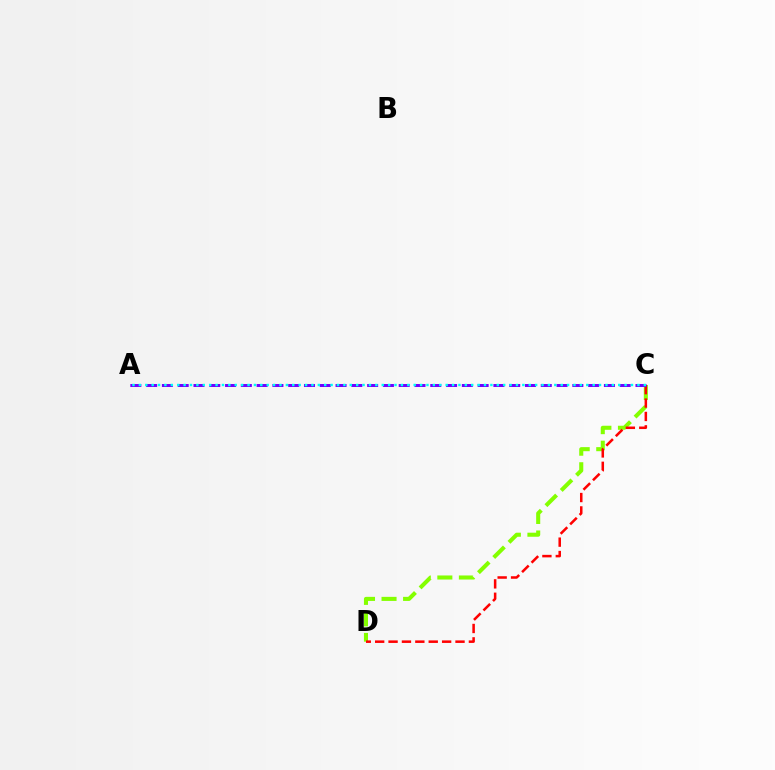{('C', 'D'): [{'color': '#84ff00', 'line_style': 'dashed', 'thickness': 2.93}, {'color': '#ff0000', 'line_style': 'dashed', 'thickness': 1.82}], ('A', 'C'): [{'color': '#7200ff', 'line_style': 'dashed', 'thickness': 2.14}, {'color': '#00fff6', 'line_style': 'dotted', 'thickness': 1.74}]}